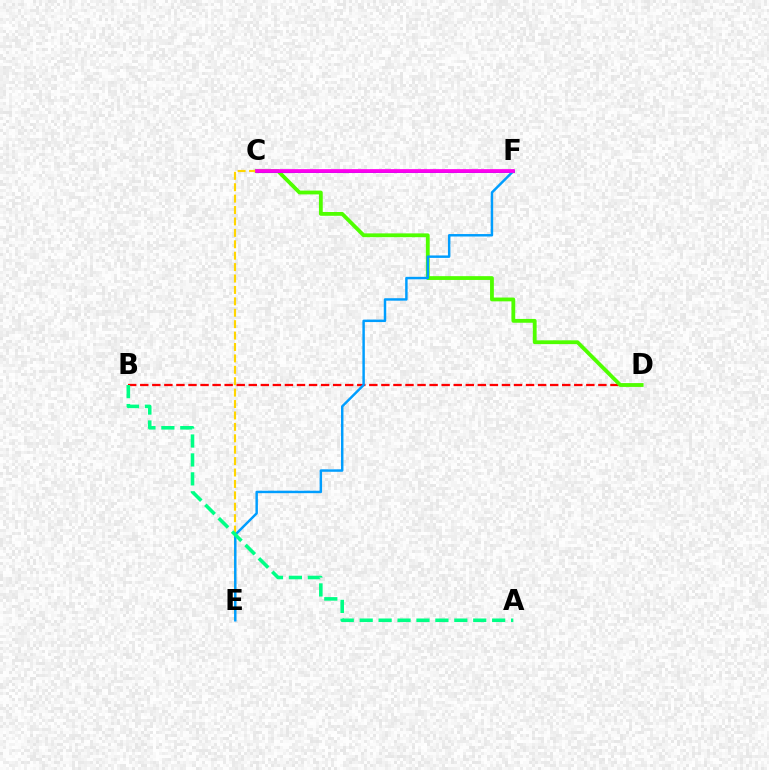{('B', 'D'): [{'color': '#ff0000', 'line_style': 'dashed', 'thickness': 1.64}], ('C', 'D'): [{'color': '#4fff00', 'line_style': 'solid', 'thickness': 2.74}], ('C', 'F'): [{'color': '#3700ff', 'line_style': 'solid', 'thickness': 1.95}, {'color': '#ff00ed', 'line_style': 'solid', 'thickness': 2.67}], ('C', 'E'): [{'color': '#ffd500', 'line_style': 'dashed', 'thickness': 1.55}], ('E', 'F'): [{'color': '#009eff', 'line_style': 'solid', 'thickness': 1.77}], ('A', 'B'): [{'color': '#00ff86', 'line_style': 'dashed', 'thickness': 2.57}]}